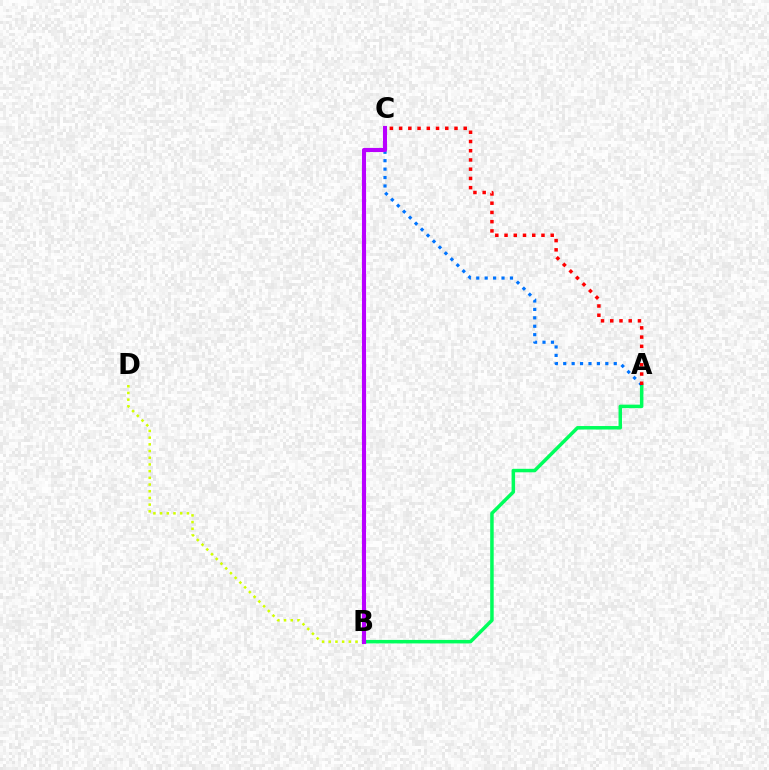{('A', 'B'): [{'color': '#00ff5c', 'line_style': 'solid', 'thickness': 2.52}], ('B', 'D'): [{'color': '#d1ff00', 'line_style': 'dotted', 'thickness': 1.82}], ('A', 'C'): [{'color': '#0074ff', 'line_style': 'dotted', 'thickness': 2.29}, {'color': '#ff0000', 'line_style': 'dotted', 'thickness': 2.51}], ('B', 'C'): [{'color': '#b900ff', 'line_style': 'solid', 'thickness': 2.95}]}